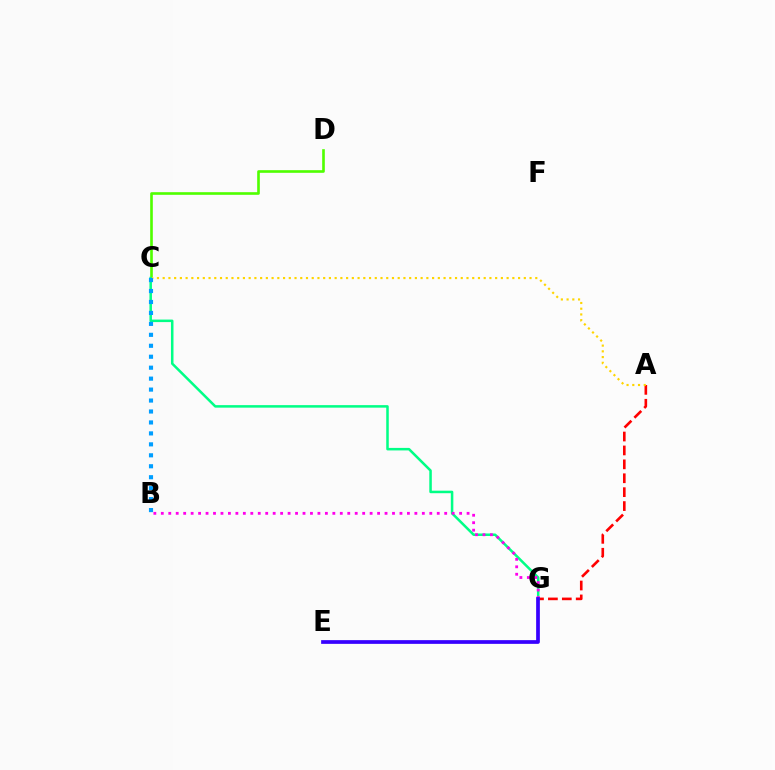{('C', 'D'): [{'color': '#4fff00', 'line_style': 'solid', 'thickness': 1.9}], ('A', 'G'): [{'color': '#ff0000', 'line_style': 'dashed', 'thickness': 1.89}], ('A', 'C'): [{'color': '#ffd500', 'line_style': 'dotted', 'thickness': 1.56}], ('C', 'G'): [{'color': '#00ff86', 'line_style': 'solid', 'thickness': 1.82}], ('B', 'C'): [{'color': '#009eff', 'line_style': 'dotted', 'thickness': 2.98}], ('B', 'G'): [{'color': '#ff00ed', 'line_style': 'dotted', 'thickness': 2.03}], ('E', 'G'): [{'color': '#3700ff', 'line_style': 'solid', 'thickness': 2.68}]}